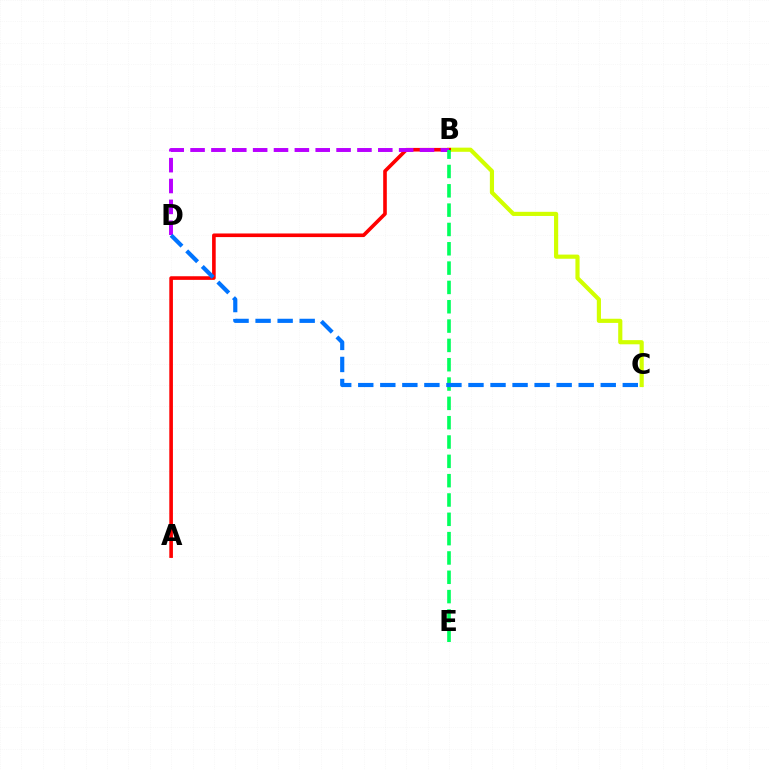{('B', 'C'): [{'color': '#d1ff00', 'line_style': 'solid', 'thickness': 2.99}], ('A', 'B'): [{'color': '#ff0000', 'line_style': 'solid', 'thickness': 2.61}], ('B', 'D'): [{'color': '#b900ff', 'line_style': 'dashed', 'thickness': 2.83}], ('B', 'E'): [{'color': '#00ff5c', 'line_style': 'dashed', 'thickness': 2.63}], ('C', 'D'): [{'color': '#0074ff', 'line_style': 'dashed', 'thickness': 2.99}]}